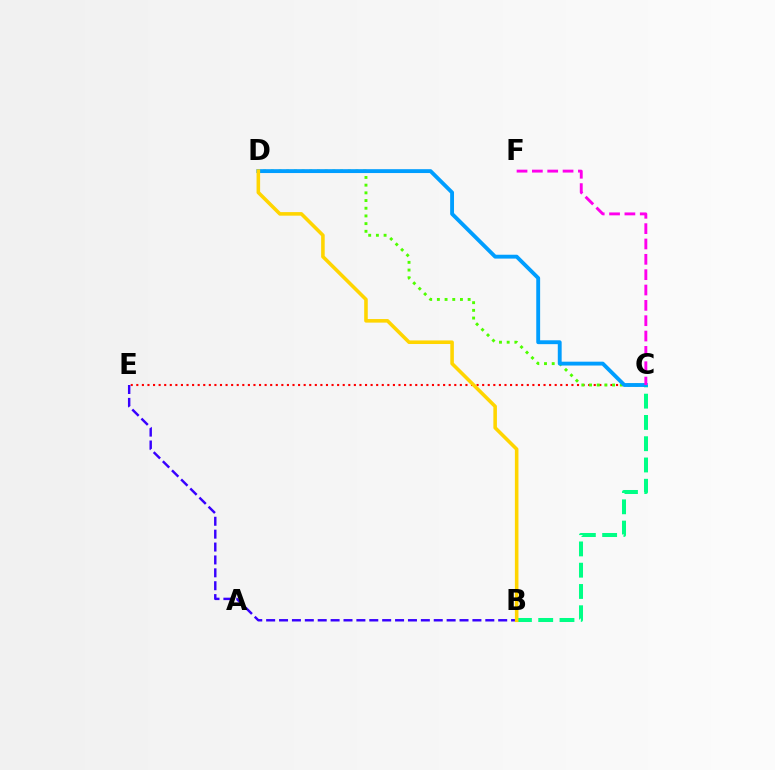{('C', 'E'): [{'color': '#ff0000', 'line_style': 'dotted', 'thickness': 1.52}], ('B', 'C'): [{'color': '#00ff86', 'line_style': 'dashed', 'thickness': 2.89}], ('C', 'D'): [{'color': '#4fff00', 'line_style': 'dotted', 'thickness': 2.09}, {'color': '#009eff', 'line_style': 'solid', 'thickness': 2.78}], ('C', 'F'): [{'color': '#ff00ed', 'line_style': 'dashed', 'thickness': 2.08}], ('B', 'E'): [{'color': '#3700ff', 'line_style': 'dashed', 'thickness': 1.75}], ('B', 'D'): [{'color': '#ffd500', 'line_style': 'solid', 'thickness': 2.57}]}